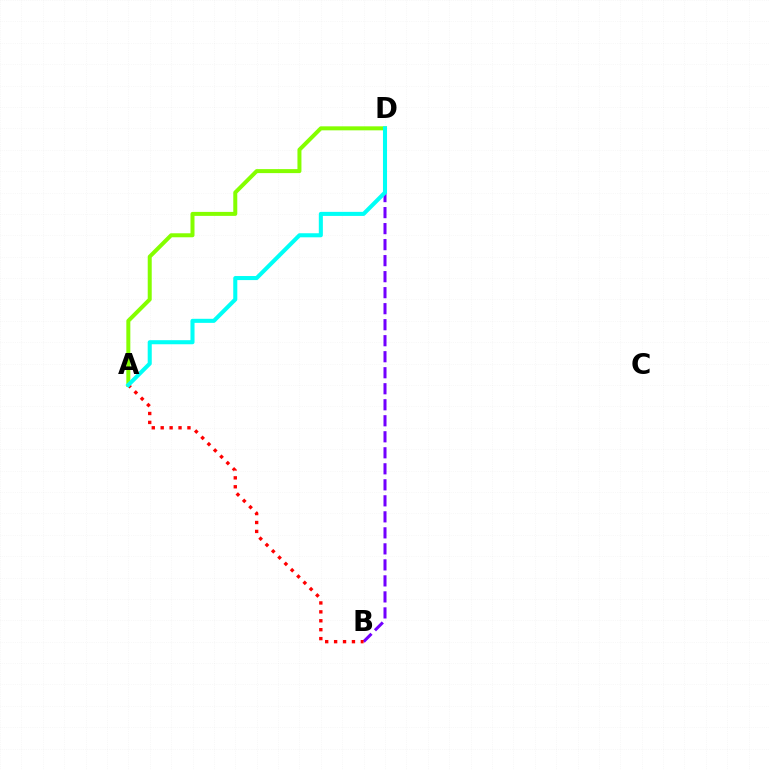{('B', 'D'): [{'color': '#7200ff', 'line_style': 'dashed', 'thickness': 2.18}], ('A', 'D'): [{'color': '#84ff00', 'line_style': 'solid', 'thickness': 2.88}, {'color': '#00fff6', 'line_style': 'solid', 'thickness': 2.93}], ('A', 'B'): [{'color': '#ff0000', 'line_style': 'dotted', 'thickness': 2.42}]}